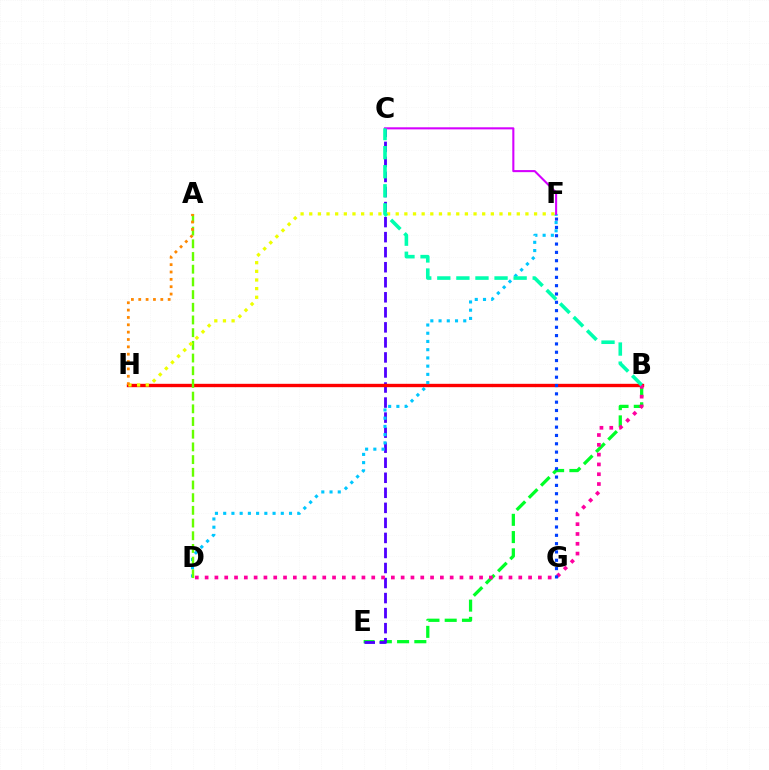{('B', 'E'): [{'color': '#00ff27', 'line_style': 'dashed', 'thickness': 2.34}], ('C', 'E'): [{'color': '#4f00ff', 'line_style': 'dashed', 'thickness': 2.04}], ('B', 'H'): [{'color': '#ff0000', 'line_style': 'solid', 'thickness': 2.42}], ('D', 'F'): [{'color': '#00c7ff', 'line_style': 'dotted', 'thickness': 2.24}], ('B', 'D'): [{'color': '#ff00a0', 'line_style': 'dotted', 'thickness': 2.66}], ('A', 'D'): [{'color': '#66ff00', 'line_style': 'dashed', 'thickness': 1.72}], ('C', 'F'): [{'color': '#d600ff', 'line_style': 'solid', 'thickness': 1.5}], ('F', 'H'): [{'color': '#eeff00', 'line_style': 'dotted', 'thickness': 2.35}], ('B', 'C'): [{'color': '#00ffaf', 'line_style': 'dashed', 'thickness': 2.59}], ('F', 'G'): [{'color': '#003fff', 'line_style': 'dotted', 'thickness': 2.26}], ('A', 'H'): [{'color': '#ff8800', 'line_style': 'dotted', 'thickness': 2.0}]}